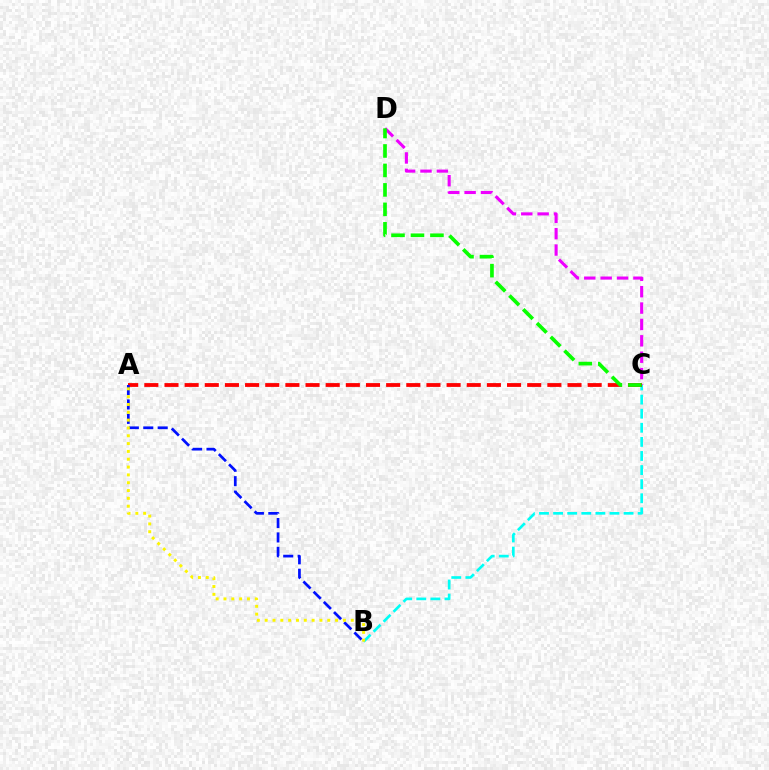{('B', 'C'): [{'color': '#00fff6', 'line_style': 'dashed', 'thickness': 1.91}], ('C', 'D'): [{'color': '#ee00ff', 'line_style': 'dashed', 'thickness': 2.23}, {'color': '#08ff00', 'line_style': 'dashed', 'thickness': 2.64}], ('A', 'C'): [{'color': '#ff0000', 'line_style': 'dashed', 'thickness': 2.74}], ('A', 'B'): [{'color': '#0010ff', 'line_style': 'dashed', 'thickness': 1.96}, {'color': '#fcf500', 'line_style': 'dotted', 'thickness': 2.13}]}